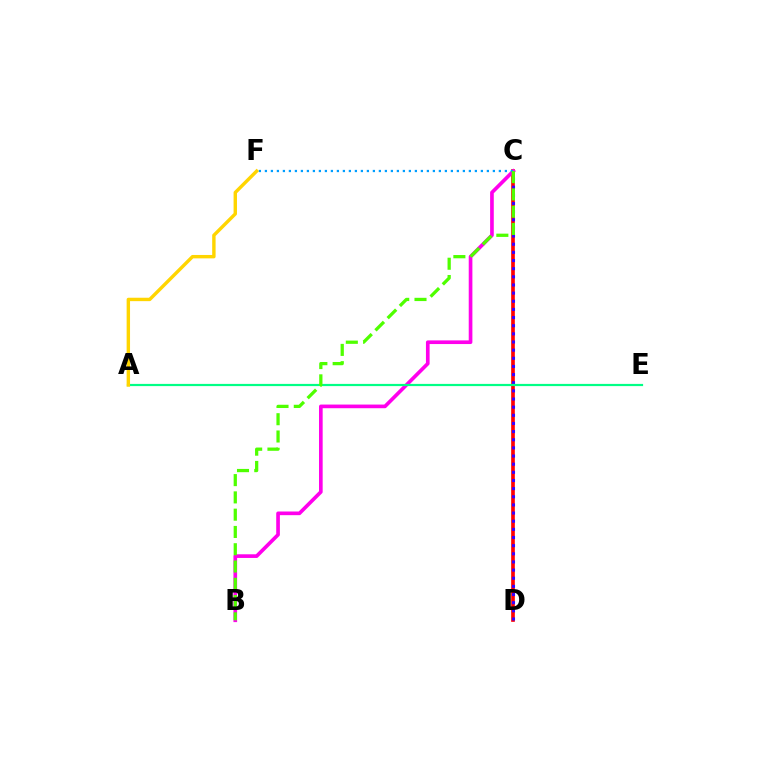{('C', 'D'): [{'color': '#ff0000', 'line_style': 'solid', 'thickness': 2.64}, {'color': '#3700ff', 'line_style': 'dotted', 'thickness': 2.21}], ('B', 'C'): [{'color': '#ff00ed', 'line_style': 'solid', 'thickness': 2.64}, {'color': '#4fff00', 'line_style': 'dashed', 'thickness': 2.35}], ('A', 'E'): [{'color': '#00ff86', 'line_style': 'solid', 'thickness': 1.59}], ('C', 'F'): [{'color': '#009eff', 'line_style': 'dotted', 'thickness': 1.63}], ('A', 'F'): [{'color': '#ffd500', 'line_style': 'solid', 'thickness': 2.45}]}